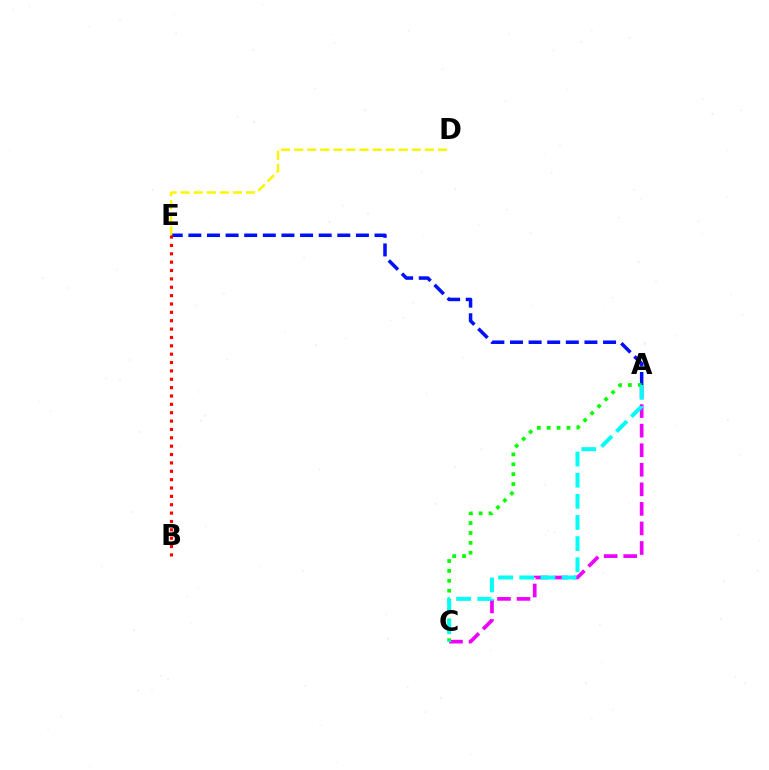{('A', 'E'): [{'color': '#0010ff', 'line_style': 'dashed', 'thickness': 2.53}], ('A', 'C'): [{'color': '#ee00ff', 'line_style': 'dashed', 'thickness': 2.66}, {'color': '#08ff00', 'line_style': 'dotted', 'thickness': 2.69}, {'color': '#00fff6', 'line_style': 'dashed', 'thickness': 2.87}], ('B', 'E'): [{'color': '#ff0000', 'line_style': 'dotted', 'thickness': 2.27}], ('D', 'E'): [{'color': '#fcf500', 'line_style': 'dashed', 'thickness': 1.78}]}